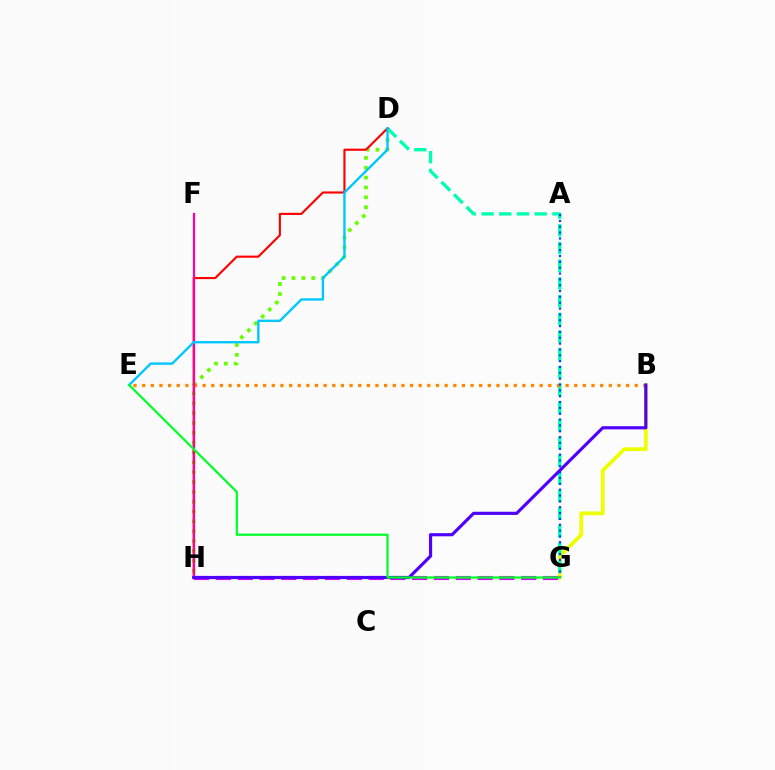{('B', 'G'): [{'color': '#eeff00', 'line_style': 'solid', 'thickness': 2.71}], ('D', 'H'): [{'color': '#66ff00', 'line_style': 'dotted', 'thickness': 2.68}, {'color': '#ff0000', 'line_style': 'solid', 'thickness': 1.54}], ('D', 'G'): [{'color': '#00ffaf', 'line_style': 'dashed', 'thickness': 2.41}], ('B', 'E'): [{'color': '#ff8800', 'line_style': 'dotted', 'thickness': 2.35}], ('G', 'H'): [{'color': '#d600ff', 'line_style': 'dashed', 'thickness': 2.96}], ('F', 'H'): [{'color': '#ff00a0', 'line_style': 'solid', 'thickness': 1.6}], ('A', 'G'): [{'color': '#003fff', 'line_style': 'dotted', 'thickness': 1.59}], ('B', 'H'): [{'color': '#4f00ff', 'line_style': 'solid', 'thickness': 2.27}], ('D', 'E'): [{'color': '#00c7ff', 'line_style': 'solid', 'thickness': 1.71}], ('E', 'G'): [{'color': '#00ff27', 'line_style': 'solid', 'thickness': 1.6}]}